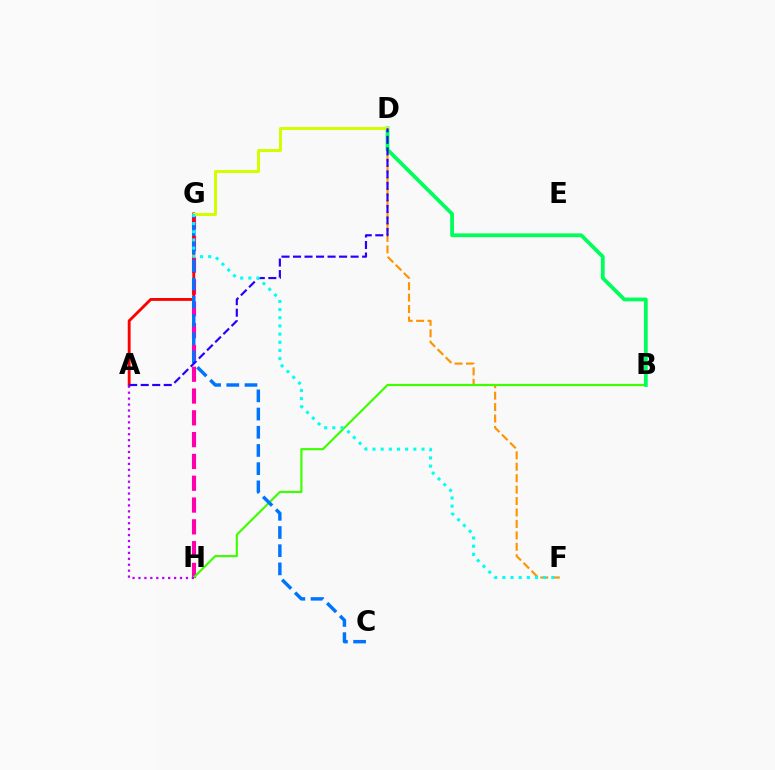{('G', 'H'): [{'color': '#ff00ac', 'line_style': 'dashed', 'thickness': 2.96}], ('D', 'F'): [{'color': '#ff9400', 'line_style': 'dashed', 'thickness': 1.55}], ('B', 'H'): [{'color': '#3dff00', 'line_style': 'solid', 'thickness': 1.57}], ('A', 'G'): [{'color': '#ff0000', 'line_style': 'solid', 'thickness': 2.07}], ('B', 'D'): [{'color': '#00ff5c', 'line_style': 'solid', 'thickness': 2.72}], ('C', 'G'): [{'color': '#0074ff', 'line_style': 'dashed', 'thickness': 2.47}], ('A', 'H'): [{'color': '#b900ff', 'line_style': 'dotted', 'thickness': 1.61}], ('D', 'G'): [{'color': '#d1ff00', 'line_style': 'solid', 'thickness': 2.16}], ('A', 'D'): [{'color': '#2500ff', 'line_style': 'dashed', 'thickness': 1.56}], ('F', 'G'): [{'color': '#00fff6', 'line_style': 'dotted', 'thickness': 2.22}]}